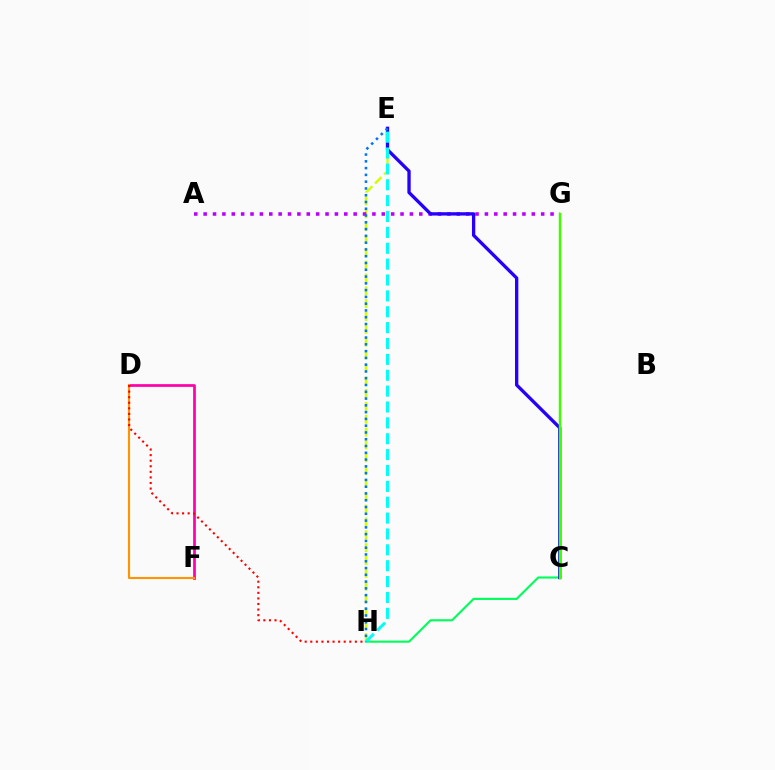{('C', 'H'): [{'color': '#00ff5c', 'line_style': 'solid', 'thickness': 1.53}], ('E', 'H'): [{'color': '#d1ff00', 'line_style': 'dashed', 'thickness': 1.74}, {'color': '#00fff6', 'line_style': 'dashed', 'thickness': 2.16}, {'color': '#0074ff', 'line_style': 'dotted', 'thickness': 1.84}], ('A', 'G'): [{'color': '#b900ff', 'line_style': 'dotted', 'thickness': 2.55}], ('C', 'E'): [{'color': '#2500ff', 'line_style': 'solid', 'thickness': 2.39}], ('D', 'F'): [{'color': '#ff00ac', 'line_style': 'solid', 'thickness': 1.96}, {'color': '#ff9400', 'line_style': 'solid', 'thickness': 1.52}], ('D', 'H'): [{'color': '#ff0000', 'line_style': 'dotted', 'thickness': 1.51}], ('C', 'G'): [{'color': '#3dff00', 'line_style': 'solid', 'thickness': 1.77}]}